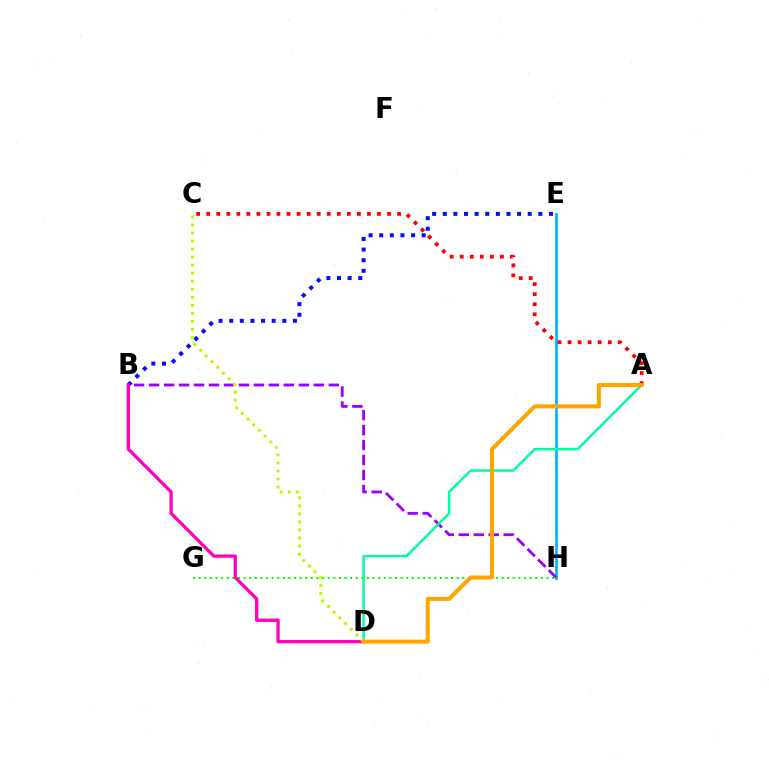{('E', 'H'): [{'color': '#00b5ff', 'line_style': 'solid', 'thickness': 1.95}], ('B', 'H'): [{'color': '#9b00ff', 'line_style': 'dashed', 'thickness': 2.03}], ('A', 'C'): [{'color': '#ff0000', 'line_style': 'dotted', 'thickness': 2.73}], ('B', 'E'): [{'color': '#0010ff', 'line_style': 'dotted', 'thickness': 2.89}], ('A', 'D'): [{'color': '#00ff9d', 'line_style': 'solid', 'thickness': 1.8}, {'color': '#ffa500', 'line_style': 'solid', 'thickness': 2.91}], ('G', 'H'): [{'color': '#08ff00', 'line_style': 'dotted', 'thickness': 1.52}], ('B', 'D'): [{'color': '#ff00bd', 'line_style': 'solid', 'thickness': 2.36}], ('C', 'D'): [{'color': '#b3ff00', 'line_style': 'dotted', 'thickness': 2.19}]}